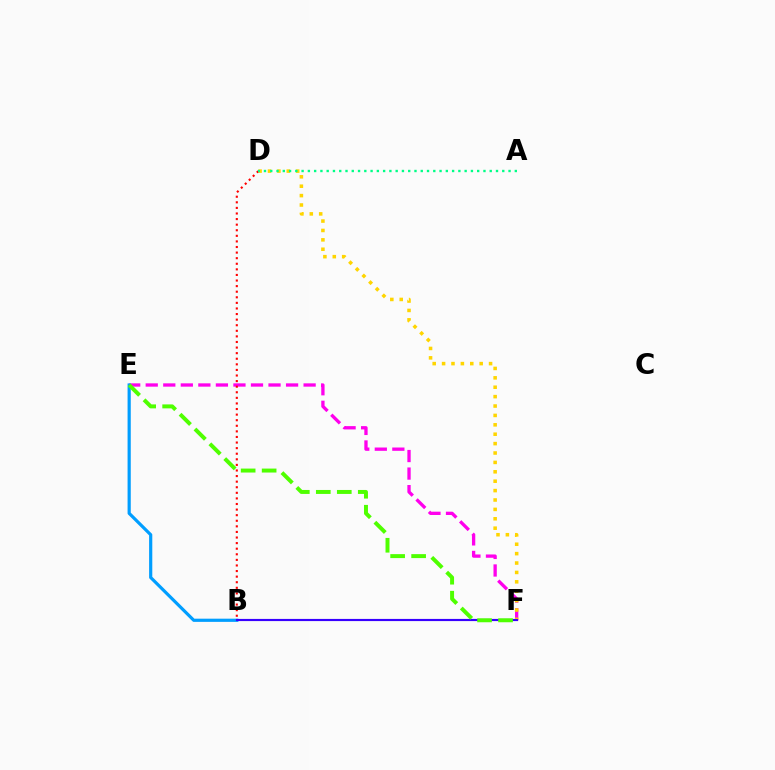{('E', 'F'): [{'color': '#ff00ed', 'line_style': 'dashed', 'thickness': 2.38}, {'color': '#4fff00', 'line_style': 'dashed', 'thickness': 2.85}], ('D', 'F'): [{'color': '#ffd500', 'line_style': 'dotted', 'thickness': 2.55}], ('B', 'D'): [{'color': '#ff0000', 'line_style': 'dotted', 'thickness': 1.52}], ('B', 'E'): [{'color': '#009eff', 'line_style': 'solid', 'thickness': 2.29}], ('B', 'F'): [{'color': '#3700ff', 'line_style': 'solid', 'thickness': 1.56}], ('A', 'D'): [{'color': '#00ff86', 'line_style': 'dotted', 'thickness': 1.7}]}